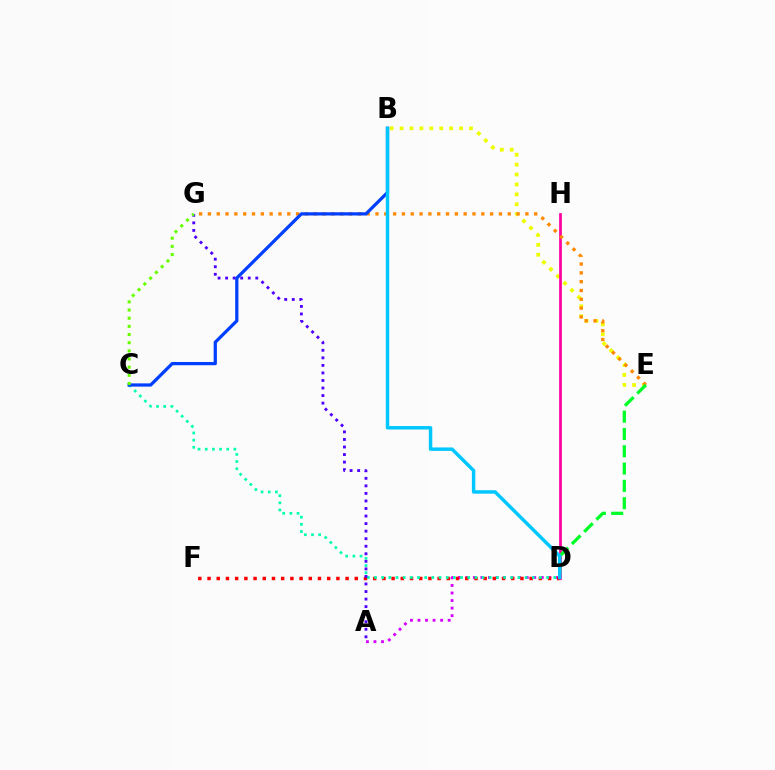{('A', 'D'): [{'color': '#d600ff', 'line_style': 'dotted', 'thickness': 2.05}], ('B', 'E'): [{'color': '#eeff00', 'line_style': 'dotted', 'thickness': 2.69}], ('D', 'F'): [{'color': '#ff0000', 'line_style': 'dotted', 'thickness': 2.5}], ('D', 'H'): [{'color': '#ff00a0', 'line_style': 'solid', 'thickness': 1.97}], ('E', 'G'): [{'color': '#ff8800', 'line_style': 'dotted', 'thickness': 2.4}], ('C', 'D'): [{'color': '#00ffaf', 'line_style': 'dotted', 'thickness': 1.95}], ('A', 'G'): [{'color': '#4f00ff', 'line_style': 'dotted', 'thickness': 2.05}], ('B', 'C'): [{'color': '#003fff', 'line_style': 'solid', 'thickness': 2.33}], ('D', 'E'): [{'color': '#00ff27', 'line_style': 'dashed', 'thickness': 2.35}], ('B', 'D'): [{'color': '#00c7ff', 'line_style': 'solid', 'thickness': 2.48}], ('C', 'G'): [{'color': '#66ff00', 'line_style': 'dotted', 'thickness': 2.22}]}